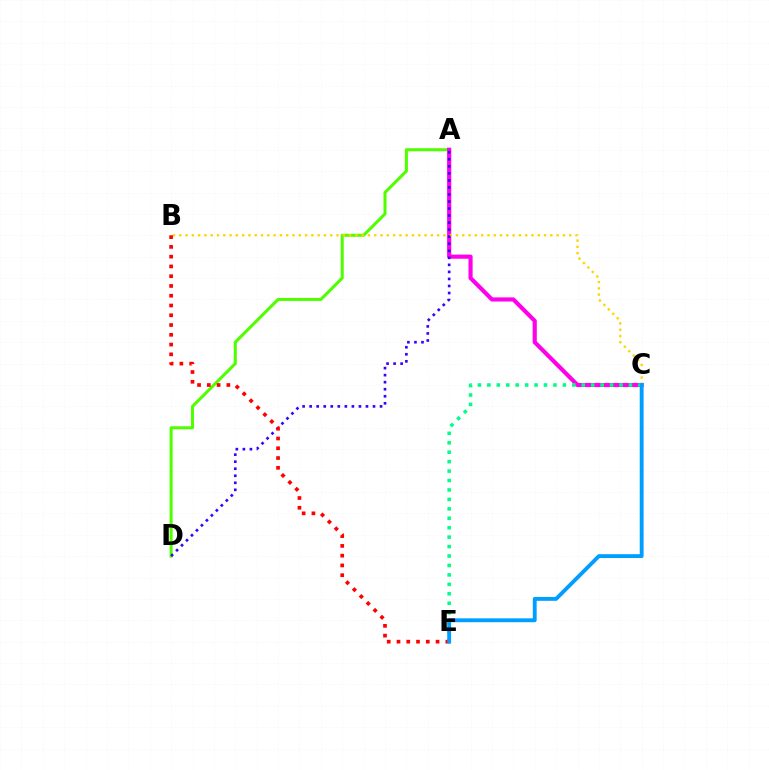{('A', 'D'): [{'color': '#4fff00', 'line_style': 'solid', 'thickness': 2.19}, {'color': '#3700ff', 'line_style': 'dotted', 'thickness': 1.91}], ('A', 'C'): [{'color': '#ff00ed', 'line_style': 'solid', 'thickness': 2.98}], ('C', 'E'): [{'color': '#00ff86', 'line_style': 'dotted', 'thickness': 2.56}, {'color': '#009eff', 'line_style': 'solid', 'thickness': 2.78}], ('B', 'C'): [{'color': '#ffd500', 'line_style': 'dotted', 'thickness': 1.71}], ('B', 'E'): [{'color': '#ff0000', 'line_style': 'dotted', 'thickness': 2.65}]}